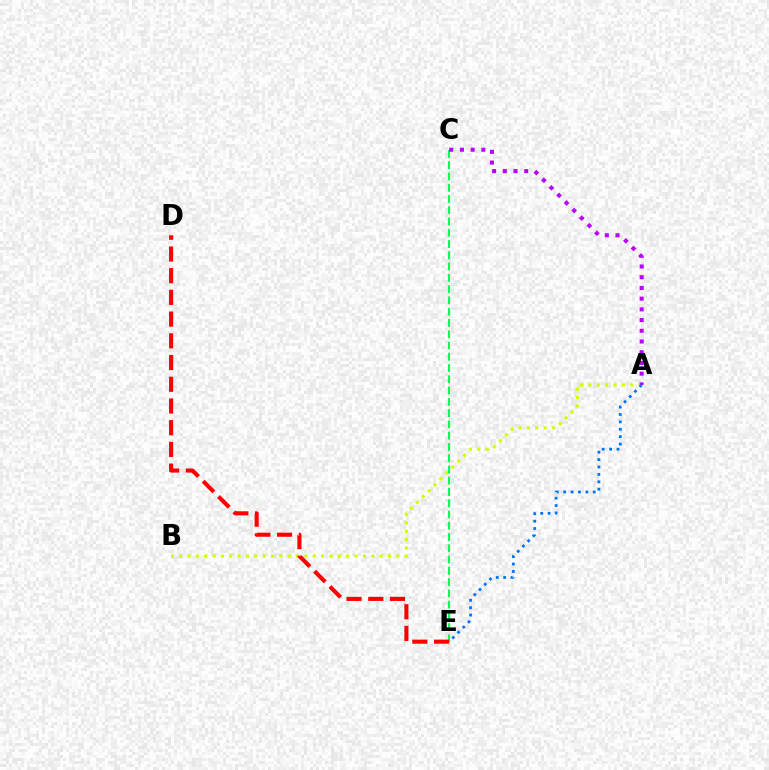{('A', 'B'): [{'color': '#d1ff00', 'line_style': 'dotted', 'thickness': 2.27}], ('C', 'E'): [{'color': '#00ff5c', 'line_style': 'dashed', 'thickness': 1.53}], ('D', 'E'): [{'color': '#ff0000', 'line_style': 'dashed', 'thickness': 2.95}], ('A', 'C'): [{'color': '#b900ff', 'line_style': 'dotted', 'thickness': 2.91}], ('A', 'E'): [{'color': '#0074ff', 'line_style': 'dotted', 'thickness': 2.01}]}